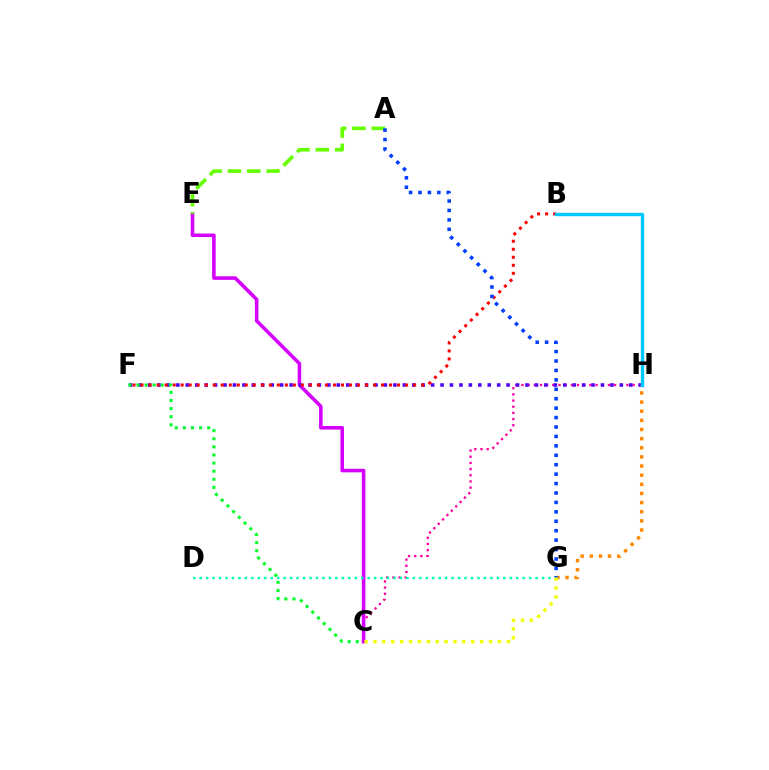{('C', 'H'): [{'color': '#ff00a0', 'line_style': 'dotted', 'thickness': 1.68}], ('C', 'E'): [{'color': '#d600ff', 'line_style': 'solid', 'thickness': 2.56}], ('F', 'H'): [{'color': '#4f00ff', 'line_style': 'dotted', 'thickness': 2.56}], ('D', 'G'): [{'color': '#00ffaf', 'line_style': 'dotted', 'thickness': 1.76}], ('A', 'E'): [{'color': '#66ff00', 'line_style': 'dashed', 'thickness': 2.63}], ('B', 'F'): [{'color': '#ff0000', 'line_style': 'dotted', 'thickness': 2.18}], ('G', 'H'): [{'color': '#ff8800', 'line_style': 'dotted', 'thickness': 2.48}], ('C', 'F'): [{'color': '#00ff27', 'line_style': 'dotted', 'thickness': 2.2}], ('A', 'G'): [{'color': '#003fff', 'line_style': 'dotted', 'thickness': 2.56}], ('C', 'G'): [{'color': '#eeff00', 'line_style': 'dotted', 'thickness': 2.42}], ('B', 'H'): [{'color': '#00c7ff', 'line_style': 'solid', 'thickness': 2.45}]}